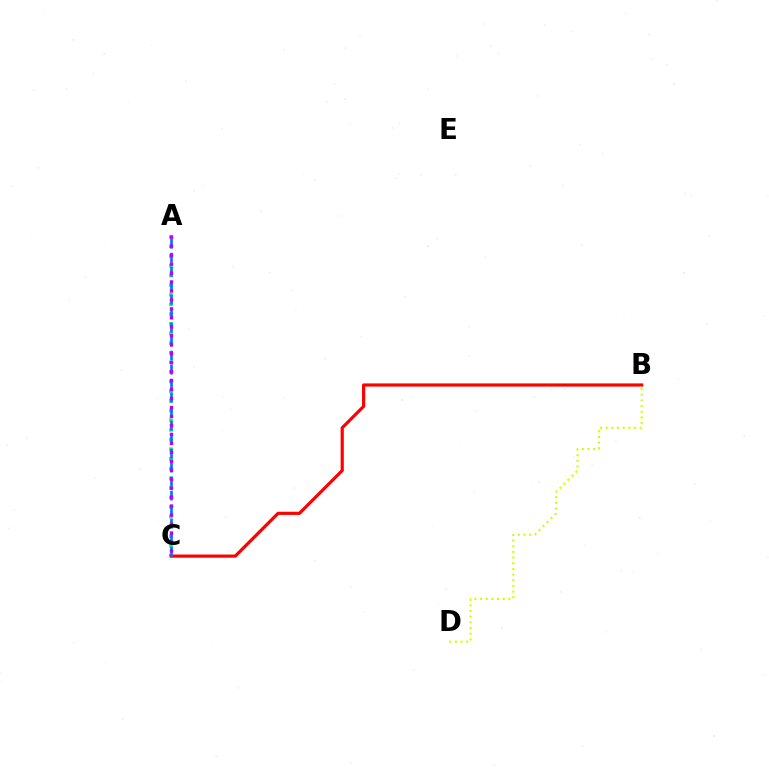{('A', 'C'): [{'color': '#00ff5c', 'line_style': 'dotted', 'thickness': 2.62}, {'color': '#0074ff', 'line_style': 'dashed', 'thickness': 1.9}, {'color': '#b900ff', 'line_style': 'dotted', 'thickness': 2.44}], ('B', 'C'): [{'color': '#ff0000', 'line_style': 'solid', 'thickness': 2.28}], ('B', 'D'): [{'color': '#d1ff00', 'line_style': 'dotted', 'thickness': 1.54}]}